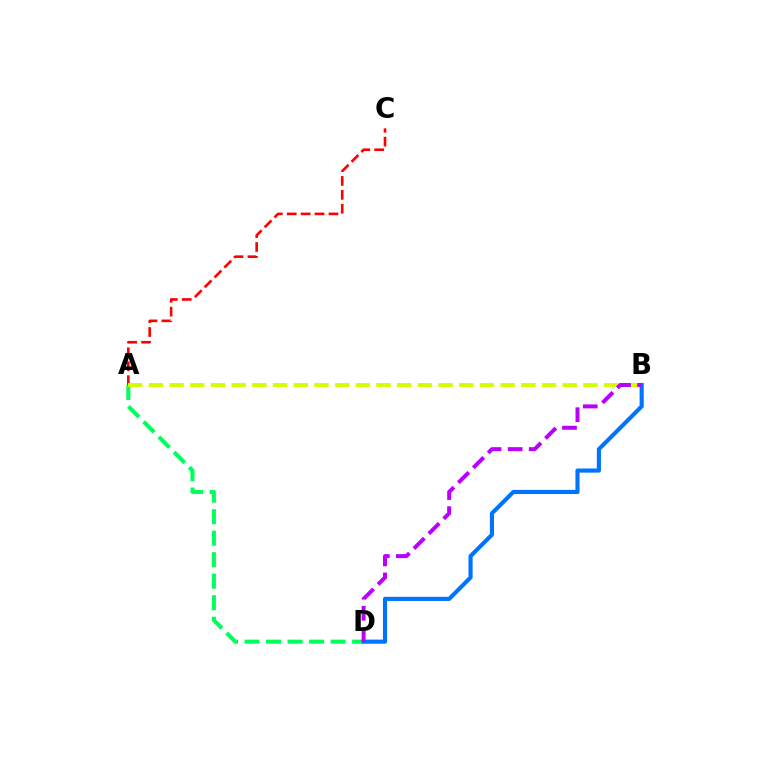{('A', 'D'): [{'color': '#00ff5c', 'line_style': 'dashed', 'thickness': 2.92}], ('A', 'C'): [{'color': '#ff0000', 'line_style': 'dashed', 'thickness': 1.89}], ('A', 'B'): [{'color': '#d1ff00', 'line_style': 'dashed', 'thickness': 2.81}], ('B', 'D'): [{'color': '#0074ff', 'line_style': 'solid', 'thickness': 2.98}, {'color': '#b900ff', 'line_style': 'dashed', 'thickness': 2.86}]}